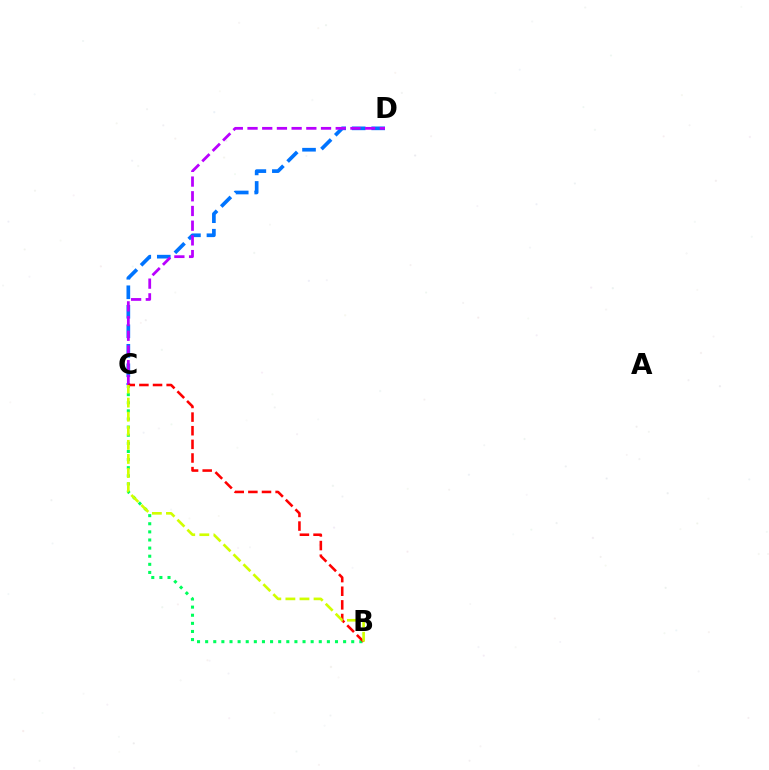{('B', 'C'): [{'color': '#00ff5c', 'line_style': 'dotted', 'thickness': 2.2}, {'color': '#ff0000', 'line_style': 'dashed', 'thickness': 1.85}, {'color': '#d1ff00', 'line_style': 'dashed', 'thickness': 1.91}], ('C', 'D'): [{'color': '#0074ff', 'line_style': 'dashed', 'thickness': 2.65}, {'color': '#b900ff', 'line_style': 'dashed', 'thickness': 2.0}]}